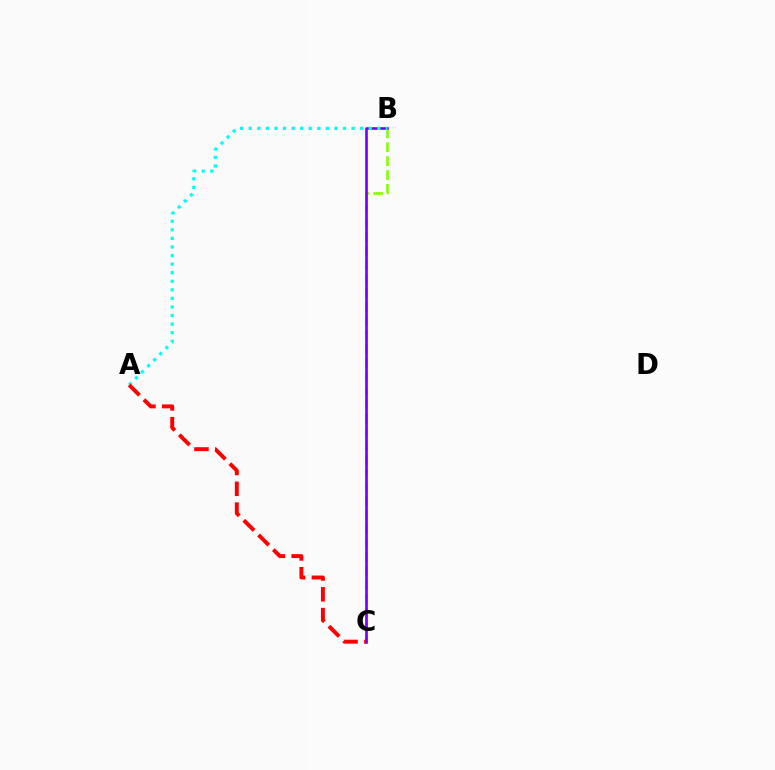{('B', 'C'): [{'color': '#84ff00', 'line_style': 'dashed', 'thickness': 1.89}, {'color': '#7200ff', 'line_style': 'solid', 'thickness': 1.9}], ('A', 'B'): [{'color': '#00fff6', 'line_style': 'dotted', 'thickness': 2.33}], ('A', 'C'): [{'color': '#ff0000', 'line_style': 'dashed', 'thickness': 2.83}]}